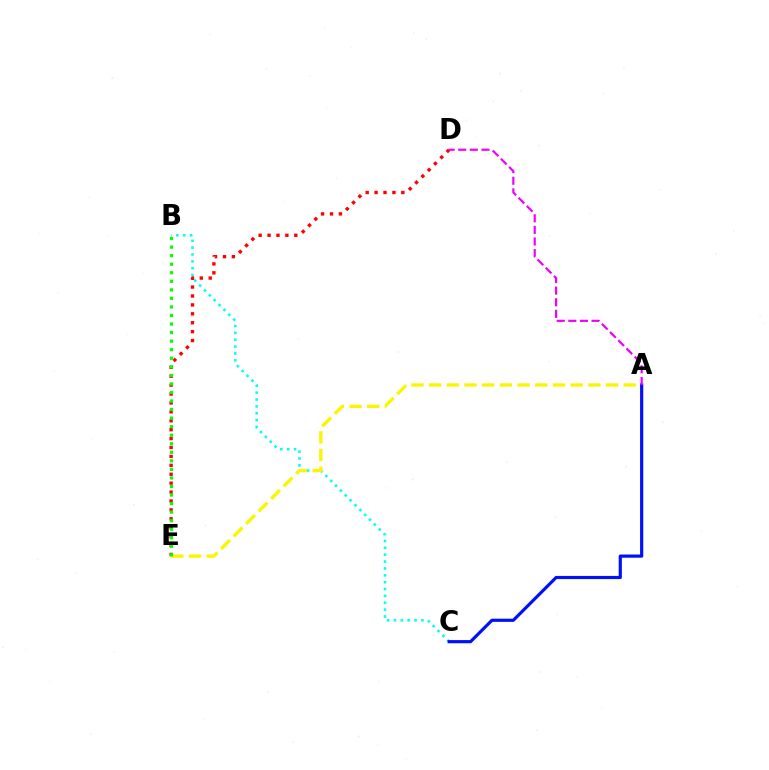{('B', 'C'): [{'color': '#00fff6', 'line_style': 'dotted', 'thickness': 1.87}], ('D', 'E'): [{'color': '#ff0000', 'line_style': 'dotted', 'thickness': 2.42}], ('A', 'E'): [{'color': '#fcf500', 'line_style': 'dashed', 'thickness': 2.4}], ('B', 'E'): [{'color': '#08ff00', 'line_style': 'dotted', 'thickness': 2.32}], ('A', 'C'): [{'color': '#0010ff', 'line_style': 'solid', 'thickness': 2.28}], ('A', 'D'): [{'color': '#ee00ff', 'line_style': 'dashed', 'thickness': 1.58}]}